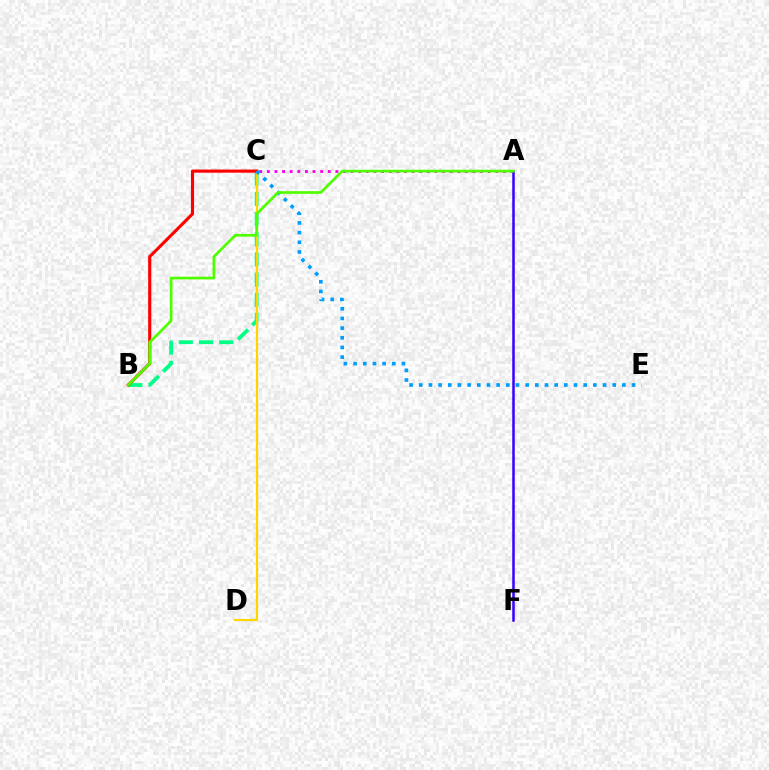{('B', 'C'): [{'color': '#00ff86', 'line_style': 'dashed', 'thickness': 2.74}, {'color': '#ff0000', 'line_style': 'solid', 'thickness': 2.25}], ('A', 'C'): [{'color': '#ff00ed', 'line_style': 'dotted', 'thickness': 2.07}], ('C', 'D'): [{'color': '#ffd500', 'line_style': 'solid', 'thickness': 1.57}], ('A', 'F'): [{'color': '#3700ff', 'line_style': 'solid', 'thickness': 1.8}], ('C', 'E'): [{'color': '#009eff', 'line_style': 'dotted', 'thickness': 2.63}], ('A', 'B'): [{'color': '#4fff00', 'line_style': 'solid', 'thickness': 1.94}]}